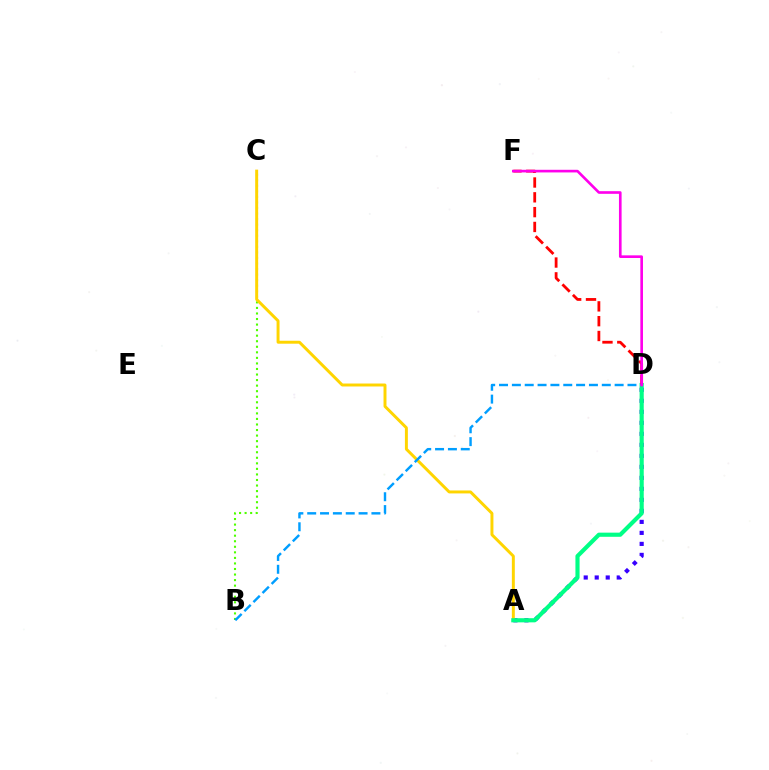{('B', 'C'): [{'color': '#4fff00', 'line_style': 'dotted', 'thickness': 1.51}], ('A', 'D'): [{'color': '#3700ff', 'line_style': 'dotted', 'thickness': 2.99}, {'color': '#00ff86', 'line_style': 'solid', 'thickness': 2.98}], ('A', 'C'): [{'color': '#ffd500', 'line_style': 'solid', 'thickness': 2.13}], ('D', 'F'): [{'color': '#ff0000', 'line_style': 'dashed', 'thickness': 2.01}, {'color': '#ff00ed', 'line_style': 'solid', 'thickness': 1.9}], ('B', 'D'): [{'color': '#009eff', 'line_style': 'dashed', 'thickness': 1.74}]}